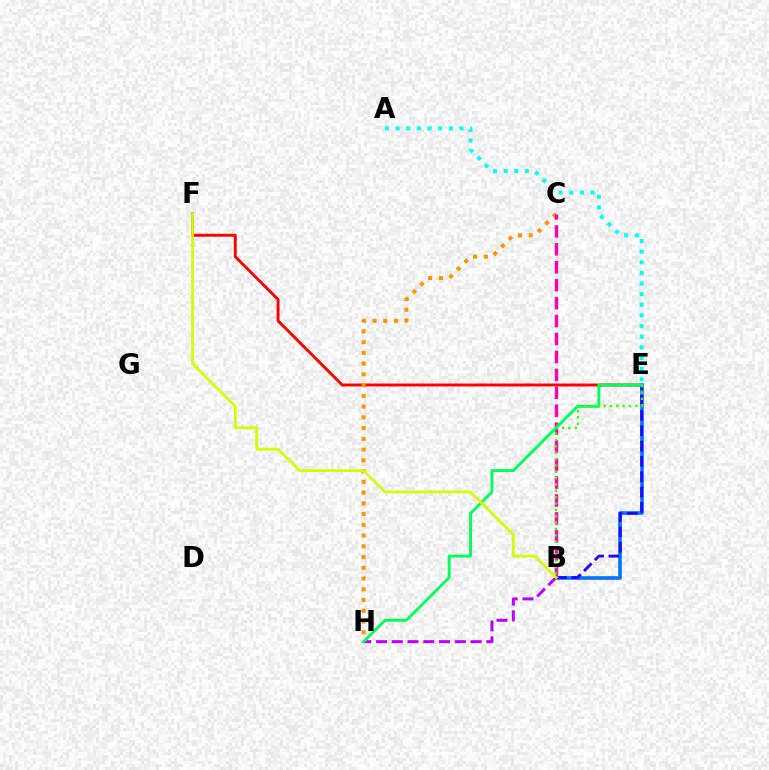{('E', 'F'): [{'color': '#ff0000', 'line_style': 'solid', 'thickness': 2.11}], ('B', 'E'): [{'color': '#0074ff', 'line_style': 'solid', 'thickness': 2.61}, {'color': '#2500ff', 'line_style': 'dashed', 'thickness': 2.08}, {'color': '#3dff00', 'line_style': 'dotted', 'thickness': 1.73}], ('B', 'H'): [{'color': '#b900ff', 'line_style': 'dashed', 'thickness': 2.14}], ('C', 'H'): [{'color': '#ff9400', 'line_style': 'dotted', 'thickness': 2.92}], ('A', 'E'): [{'color': '#00fff6', 'line_style': 'dotted', 'thickness': 2.89}], ('B', 'C'): [{'color': '#ff00ac', 'line_style': 'dashed', 'thickness': 2.44}], ('E', 'H'): [{'color': '#00ff5c', 'line_style': 'solid', 'thickness': 2.1}], ('B', 'F'): [{'color': '#d1ff00', 'line_style': 'solid', 'thickness': 1.98}]}